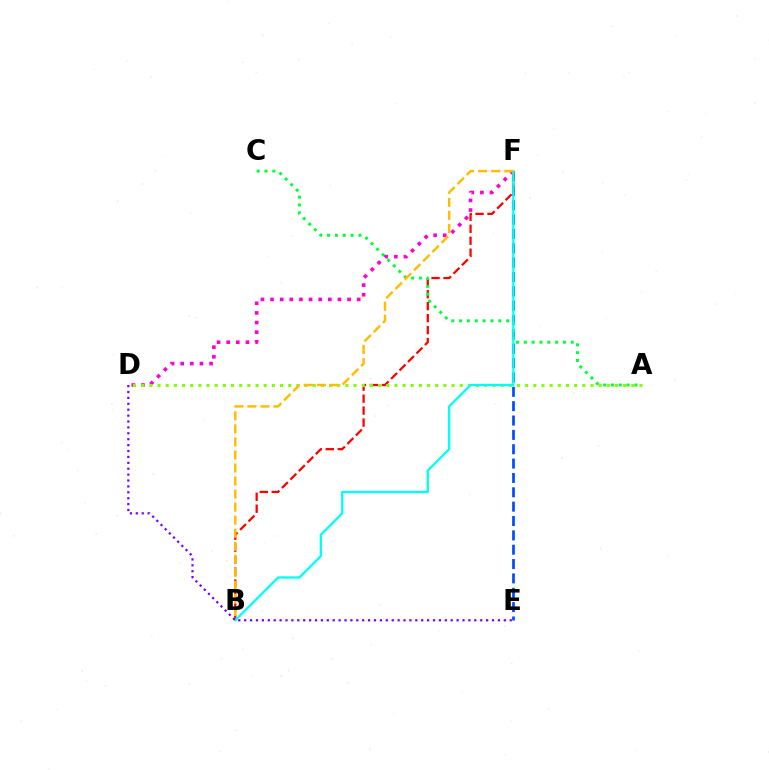{('E', 'F'): [{'color': '#004bff', 'line_style': 'dashed', 'thickness': 1.95}], ('B', 'F'): [{'color': '#ff0000', 'line_style': 'dashed', 'thickness': 1.62}, {'color': '#00fff6', 'line_style': 'solid', 'thickness': 1.66}, {'color': '#ffbd00', 'line_style': 'dashed', 'thickness': 1.77}], ('D', 'F'): [{'color': '#ff00cf', 'line_style': 'dotted', 'thickness': 2.62}], ('A', 'C'): [{'color': '#00ff39', 'line_style': 'dotted', 'thickness': 2.13}], ('A', 'D'): [{'color': '#84ff00', 'line_style': 'dotted', 'thickness': 2.22}], ('D', 'E'): [{'color': '#7200ff', 'line_style': 'dotted', 'thickness': 1.6}]}